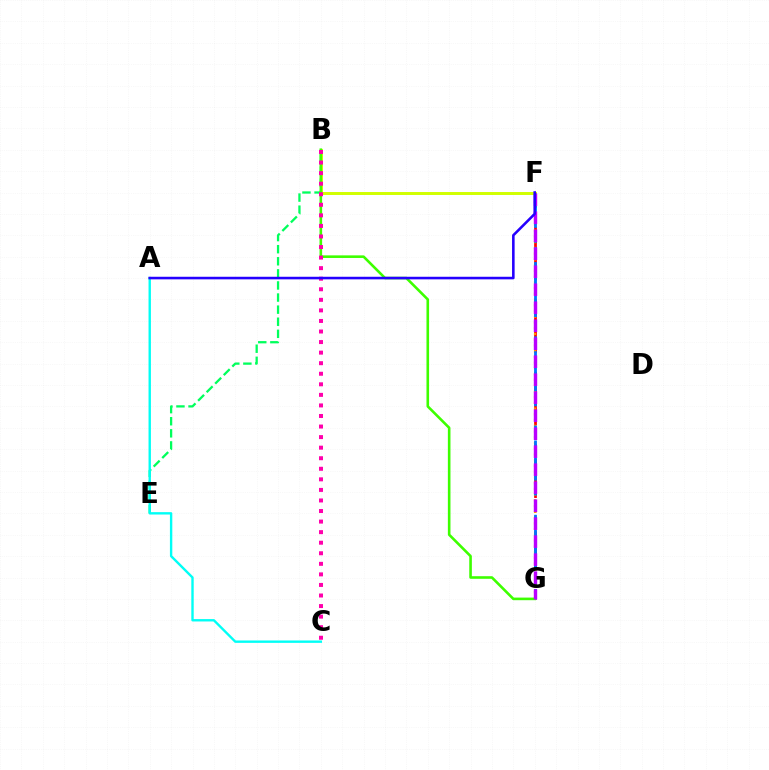{('B', 'E'): [{'color': '#00ff5c', 'line_style': 'dashed', 'thickness': 1.64}], ('F', 'G'): [{'color': '#ff0000', 'line_style': 'dashed', 'thickness': 1.97}, {'color': '#ff9400', 'line_style': 'dotted', 'thickness': 1.56}, {'color': '#0074ff', 'line_style': 'dashed', 'thickness': 2.02}, {'color': '#b900ff', 'line_style': 'dashed', 'thickness': 2.44}], ('A', 'C'): [{'color': '#00fff6', 'line_style': 'solid', 'thickness': 1.72}], ('B', 'F'): [{'color': '#d1ff00', 'line_style': 'solid', 'thickness': 2.13}], ('B', 'G'): [{'color': '#3dff00', 'line_style': 'solid', 'thickness': 1.88}], ('B', 'C'): [{'color': '#ff00ac', 'line_style': 'dotted', 'thickness': 2.87}], ('A', 'F'): [{'color': '#2500ff', 'line_style': 'solid', 'thickness': 1.86}]}